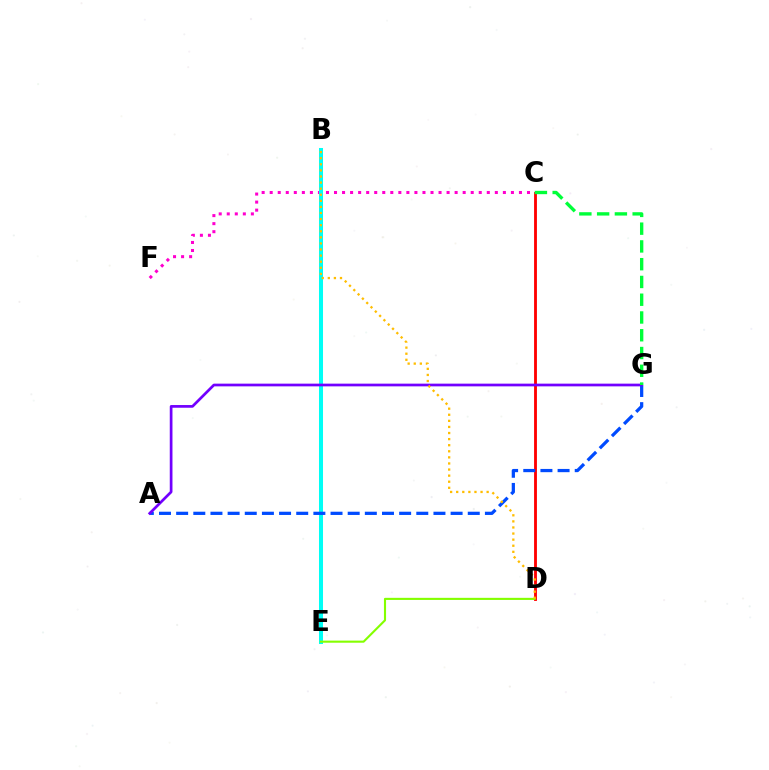{('C', 'F'): [{'color': '#ff00cf', 'line_style': 'dotted', 'thickness': 2.18}], ('C', 'D'): [{'color': '#ff0000', 'line_style': 'solid', 'thickness': 2.05}], ('B', 'E'): [{'color': '#00fff6', 'line_style': 'solid', 'thickness': 2.89}], ('A', 'G'): [{'color': '#004bff', 'line_style': 'dashed', 'thickness': 2.33}, {'color': '#7200ff', 'line_style': 'solid', 'thickness': 1.95}], ('D', 'E'): [{'color': '#84ff00', 'line_style': 'solid', 'thickness': 1.52}], ('B', 'D'): [{'color': '#ffbd00', 'line_style': 'dotted', 'thickness': 1.65}], ('C', 'G'): [{'color': '#00ff39', 'line_style': 'dashed', 'thickness': 2.41}]}